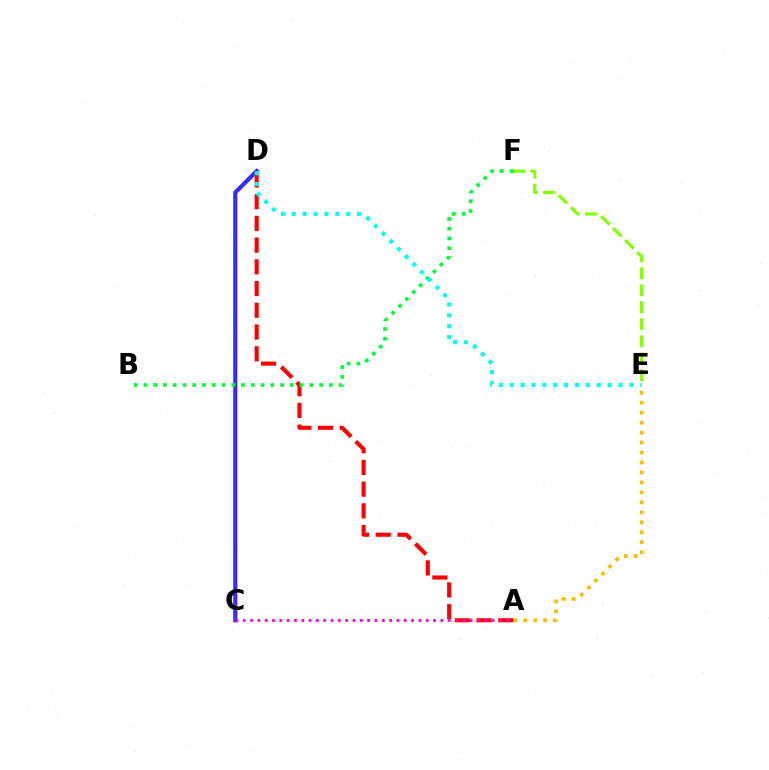{('C', 'D'): [{'color': '#7200ff', 'line_style': 'solid', 'thickness': 2.95}, {'color': '#004bff', 'line_style': 'solid', 'thickness': 1.51}], ('A', 'D'): [{'color': '#ff0000', 'line_style': 'dashed', 'thickness': 2.95}], ('E', 'F'): [{'color': '#84ff00', 'line_style': 'dashed', 'thickness': 2.31}], ('A', 'C'): [{'color': '#ff00cf', 'line_style': 'dotted', 'thickness': 1.99}], ('B', 'F'): [{'color': '#00ff39', 'line_style': 'dotted', 'thickness': 2.65}], ('A', 'E'): [{'color': '#ffbd00', 'line_style': 'dotted', 'thickness': 2.71}], ('D', 'E'): [{'color': '#00fff6', 'line_style': 'dotted', 'thickness': 2.96}]}